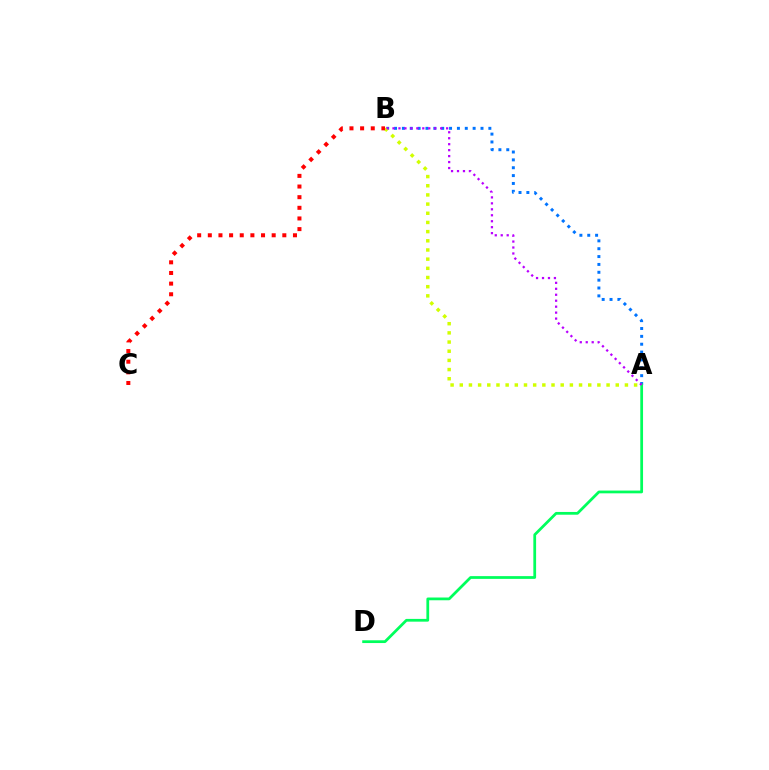{('A', 'B'): [{'color': '#0074ff', 'line_style': 'dotted', 'thickness': 2.14}, {'color': '#d1ff00', 'line_style': 'dotted', 'thickness': 2.49}, {'color': '#b900ff', 'line_style': 'dotted', 'thickness': 1.62}], ('A', 'D'): [{'color': '#00ff5c', 'line_style': 'solid', 'thickness': 1.99}], ('B', 'C'): [{'color': '#ff0000', 'line_style': 'dotted', 'thickness': 2.89}]}